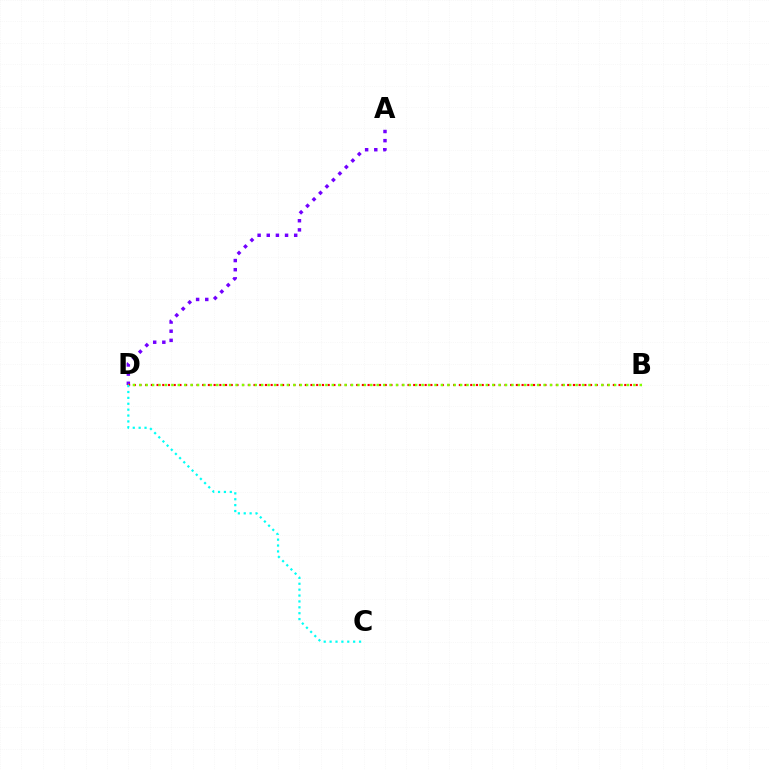{('A', 'D'): [{'color': '#7200ff', 'line_style': 'dotted', 'thickness': 2.49}], ('B', 'D'): [{'color': '#ff0000', 'line_style': 'dotted', 'thickness': 1.55}, {'color': '#84ff00', 'line_style': 'dotted', 'thickness': 1.74}], ('C', 'D'): [{'color': '#00fff6', 'line_style': 'dotted', 'thickness': 1.6}]}